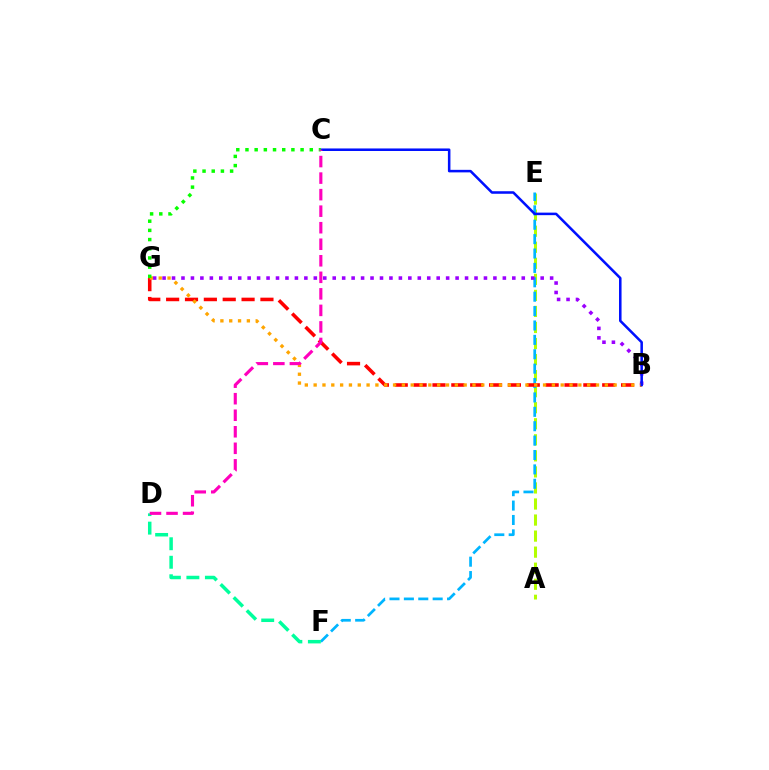{('A', 'E'): [{'color': '#b3ff00', 'line_style': 'dashed', 'thickness': 2.18}], ('E', 'F'): [{'color': '#00b5ff', 'line_style': 'dashed', 'thickness': 1.96}], ('D', 'F'): [{'color': '#00ff9d', 'line_style': 'dashed', 'thickness': 2.51}], ('B', 'G'): [{'color': '#9b00ff', 'line_style': 'dotted', 'thickness': 2.57}, {'color': '#ff0000', 'line_style': 'dashed', 'thickness': 2.56}, {'color': '#ffa500', 'line_style': 'dotted', 'thickness': 2.4}], ('B', 'C'): [{'color': '#0010ff', 'line_style': 'solid', 'thickness': 1.83}], ('C', 'G'): [{'color': '#08ff00', 'line_style': 'dotted', 'thickness': 2.5}], ('C', 'D'): [{'color': '#ff00bd', 'line_style': 'dashed', 'thickness': 2.25}]}